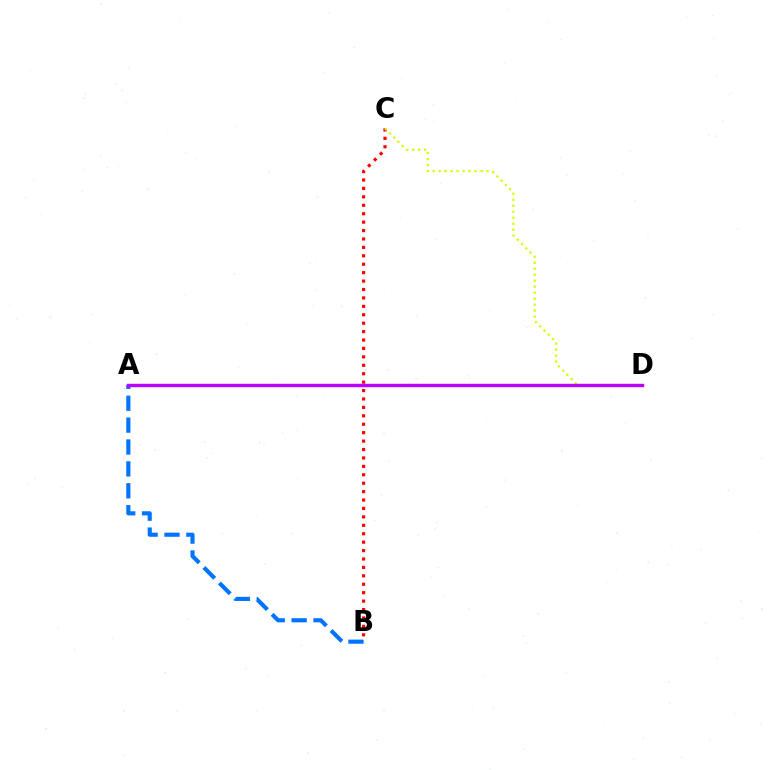{('A', 'B'): [{'color': '#0074ff', 'line_style': 'dashed', 'thickness': 2.97}], ('A', 'D'): [{'color': '#00ff5c', 'line_style': 'solid', 'thickness': 2.11}, {'color': '#b900ff', 'line_style': 'solid', 'thickness': 2.47}], ('B', 'C'): [{'color': '#ff0000', 'line_style': 'dotted', 'thickness': 2.29}], ('C', 'D'): [{'color': '#d1ff00', 'line_style': 'dotted', 'thickness': 1.63}]}